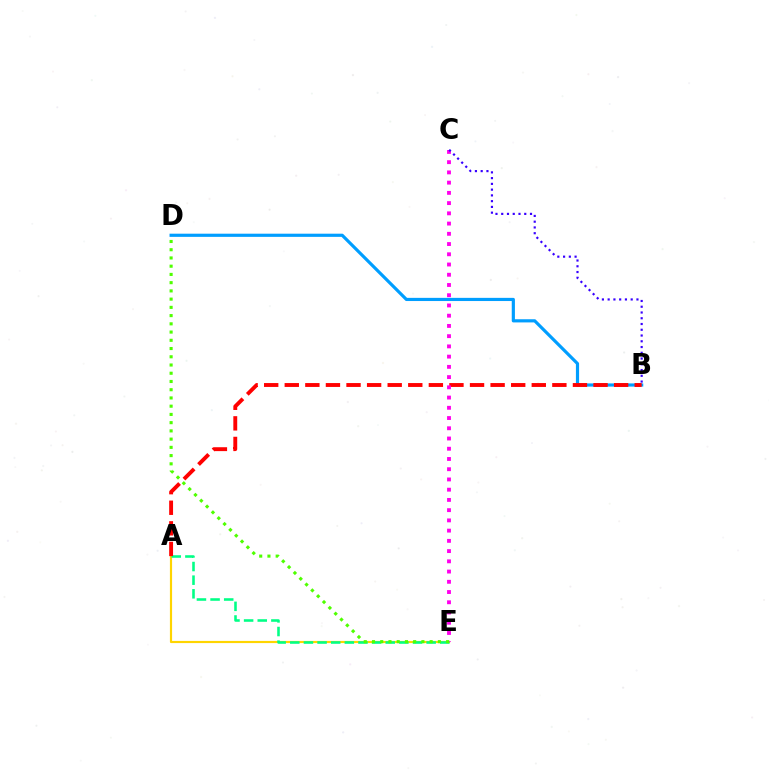{('A', 'E'): [{'color': '#ffd500', 'line_style': 'solid', 'thickness': 1.57}, {'color': '#00ff86', 'line_style': 'dashed', 'thickness': 1.85}], ('B', 'D'): [{'color': '#009eff', 'line_style': 'solid', 'thickness': 2.28}], ('A', 'B'): [{'color': '#ff0000', 'line_style': 'dashed', 'thickness': 2.8}], ('C', 'E'): [{'color': '#ff00ed', 'line_style': 'dotted', 'thickness': 2.78}], ('D', 'E'): [{'color': '#4fff00', 'line_style': 'dotted', 'thickness': 2.24}], ('B', 'C'): [{'color': '#3700ff', 'line_style': 'dotted', 'thickness': 1.56}]}